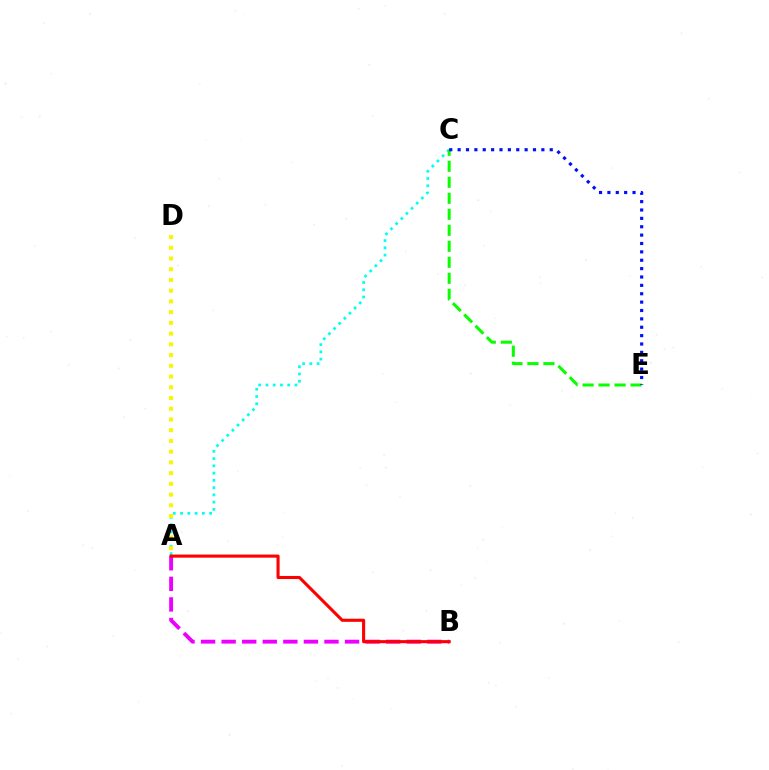{('A', 'C'): [{'color': '#00fff6', 'line_style': 'dotted', 'thickness': 1.97}], ('A', 'B'): [{'color': '#ee00ff', 'line_style': 'dashed', 'thickness': 2.79}, {'color': '#ff0000', 'line_style': 'solid', 'thickness': 2.22}], ('C', 'E'): [{'color': '#08ff00', 'line_style': 'dashed', 'thickness': 2.17}, {'color': '#0010ff', 'line_style': 'dotted', 'thickness': 2.28}], ('A', 'D'): [{'color': '#fcf500', 'line_style': 'dotted', 'thickness': 2.92}]}